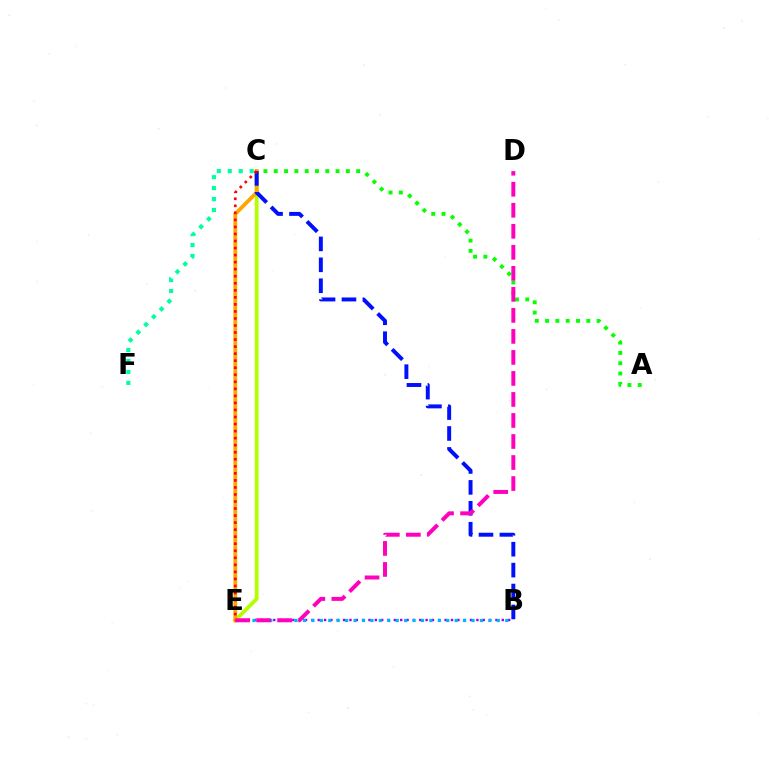{('C', 'F'): [{'color': '#00ff9d', 'line_style': 'dotted', 'thickness': 2.98}], ('B', 'E'): [{'color': '#9b00ff', 'line_style': 'dotted', 'thickness': 1.72}, {'color': '#00b5ff', 'line_style': 'dotted', 'thickness': 2.29}], ('A', 'C'): [{'color': '#08ff00', 'line_style': 'dotted', 'thickness': 2.8}], ('C', 'E'): [{'color': '#b3ff00', 'line_style': 'solid', 'thickness': 2.73}, {'color': '#ffa500', 'line_style': 'solid', 'thickness': 2.74}, {'color': '#ff0000', 'line_style': 'dotted', 'thickness': 1.91}], ('B', 'C'): [{'color': '#0010ff', 'line_style': 'dashed', 'thickness': 2.84}], ('D', 'E'): [{'color': '#ff00bd', 'line_style': 'dashed', 'thickness': 2.86}]}